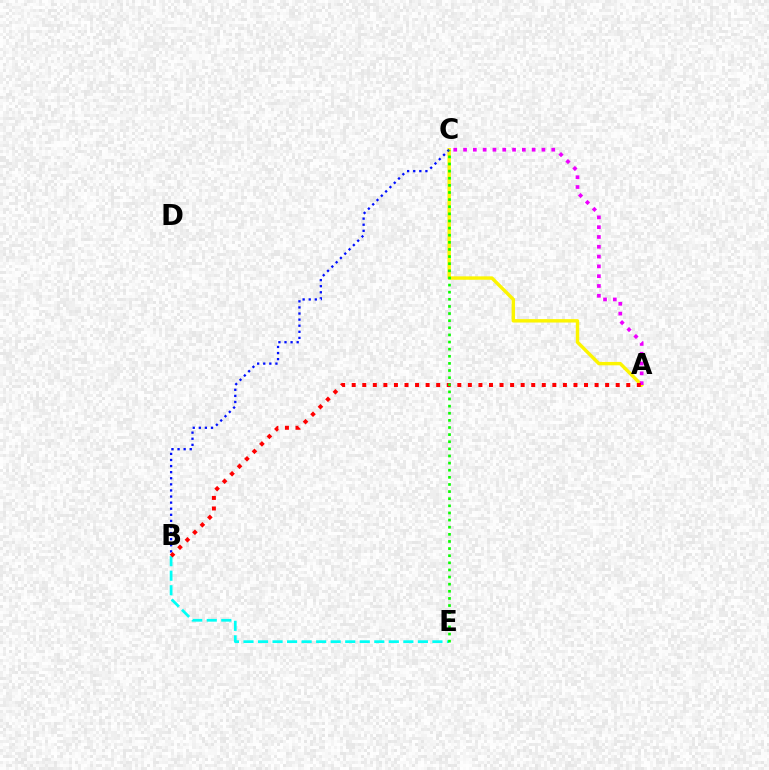{('A', 'C'): [{'color': '#fcf500', 'line_style': 'solid', 'thickness': 2.46}, {'color': '#ee00ff', 'line_style': 'dotted', 'thickness': 2.66}], ('B', 'C'): [{'color': '#0010ff', 'line_style': 'dotted', 'thickness': 1.65}], ('B', 'E'): [{'color': '#00fff6', 'line_style': 'dashed', 'thickness': 1.97}], ('A', 'B'): [{'color': '#ff0000', 'line_style': 'dotted', 'thickness': 2.87}], ('C', 'E'): [{'color': '#08ff00', 'line_style': 'dotted', 'thickness': 1.93}]}